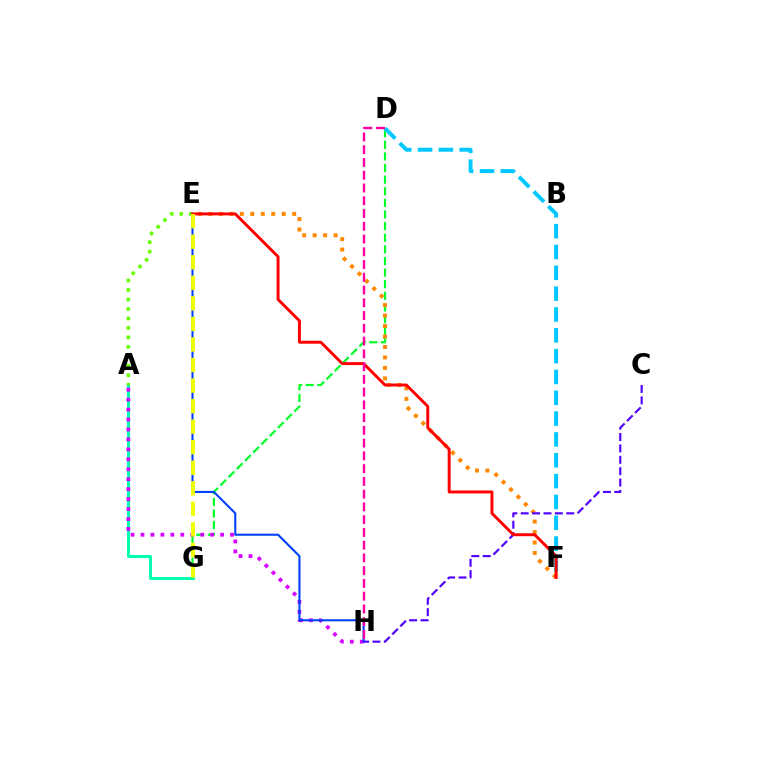{('A', 'G'): [{'color': '#00ffaf', 'line_style': 'solid', 'thickness': 2.14}], ('D', 'G'): [{'color': '#00ff27', 'line_style': 'dashed', 'thickness': 1.58}], ('A', 'H'): [{'color': '#d600ff', 'line_style': 'dotted', 'thickness': 2.7}], ('E', 'F'): [{'color': '#ff8800', 'line_style': 'dotted', 'thickness': 2.84}, {'color': '#ff0000', 'line_style': 'solid', 'thickness': 2.12}], ('A', 'E'): [{'color': '#66ff00', 'line_style': 'dotted', 'thickness': 2.57}], ('E', 'H'): [{'color': '#003fff', 'line_style': 'solid', 'thickness': 1.5}], ('C', 'H'): [{'color': '#4f00ff', 'line_style': 'dashed', 'thickness': 1.55}], ('D', 'F'): [{'color': '#00c7ff', 'line_style': 'dashed', 'thickness': 2.83}], ('D', 'H'): [{'color': '#ff00a0', 'line_style': 'dashed', 'thickness': 1.73}], ('E', 'G'): [{'color': '#eeff00', 'line_style': 'dashed', 'thickness': 2.79}]}